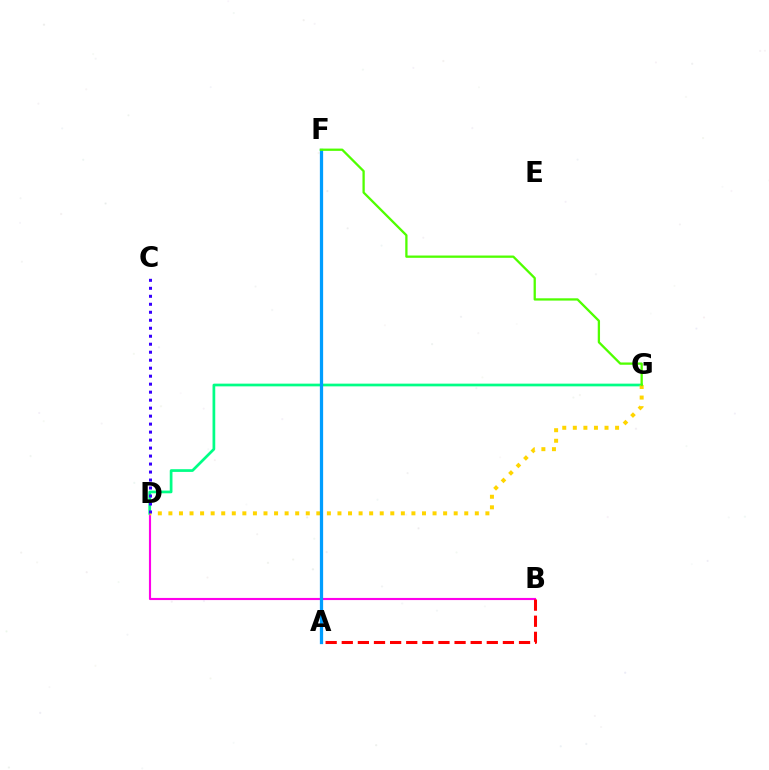{('B', 'D'): [{'color': '#ff00ed', 'line_style': 'solid', 'thickness': 1.54}], ('D', 'G'): [{'color': '#00ff86', 'line_style': 'solid', 'thickness': 1.95}, {'color': '#ffd500', 'line_style': 'dotted', 'thickness': 2.87}], ('A', 'F'): [{'color': '#009eff', 'line_style': 'solid', 'thickness': 2.34}], ('F', 'G'): [{'color': '#4fff00', 'line_style': 'solid', 'thickness': 1.65}], ('A', 'B'): [{'color': '#ff0000', 'line_style': 'dashed', 'thickness': 2.19}], ('C', 'D'): [{'color': '#3700ff', 'line_style': 'dotted', 'thickness': 2.17}]}